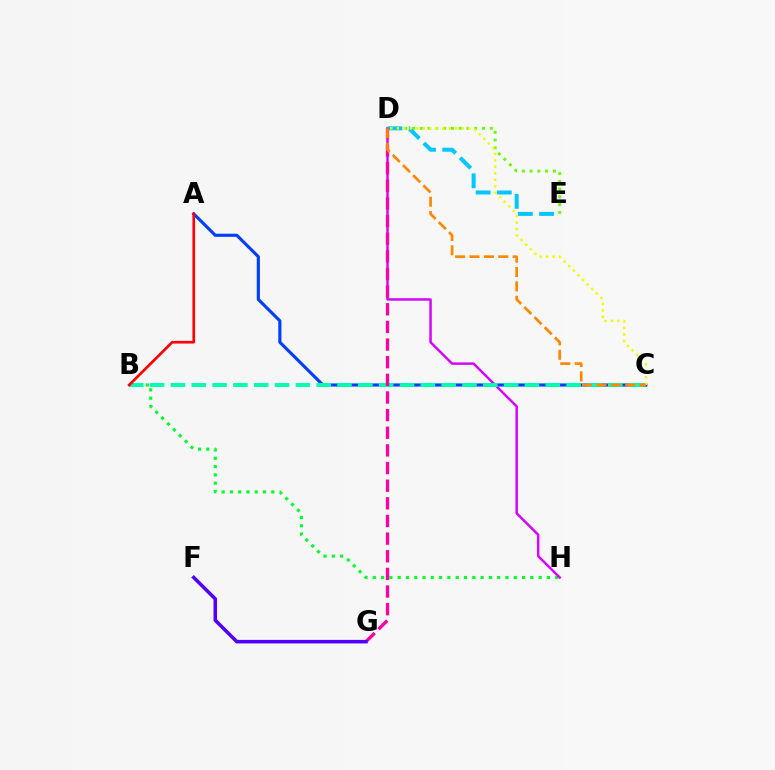{('A', 'C'): [{'color': '#003fff', 'line_style': 'solid', 'thickness': 2.26}], ('B', 'H'): [{'color': '#00ff27', 'line_style': 'dotted', 'thickness': 2.25}], ('D', 'H'): [{'color': '#d600ff', 'line_style': 'solid', 'thickness': 1.76}], ('D', 'E'): [{'color': '#66ff00', 'line_style': 'dotted', 'thickness': 2.11}, {'color': '#00c7ff', 'line_style': 'dashed', 'thickness': 2.88}], ('B', 'C'): [{'color': '#00ffaf', 'line_style': 'dashed', 'thickness': 2.83}], ('A', 'B'): [{'color': '#ff0000', 'line_style': 'solid', 'thickness': 1.93}], ('D', 'G'): [{'color': '#ff00a0', 'line_style': 'dashed', 'thickness': 2.4}], ('C', 'D'): [{'color': '#eeff00', 'line_style': 'dotted', 'thickness': 1.76}, {'color': '#ff8800', 'line_style': 'dashed', 'thickness': 1.95}], ('F', 'G'): [{'color': '#4f00ff', 'line_style': 'solid', 'thickness': 2.54}]}